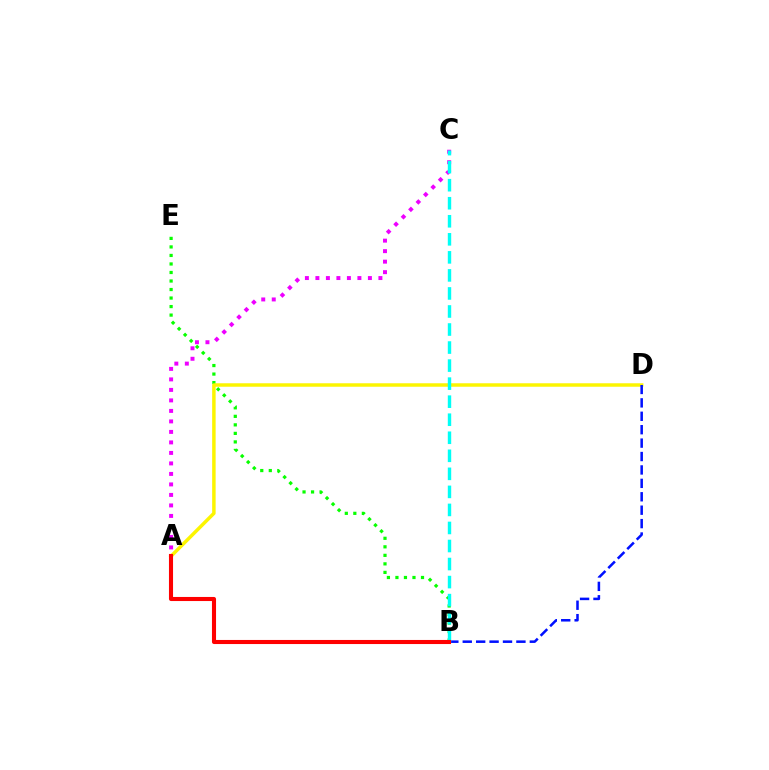{('B', 'E'): [{'color': '#08ff00', 'line_style': 'dotted', 'thickness': 2.32}], ('A', 'D'): [{'color': '#fcf500', 'line_style': 'solid', 'thickness': 2.5}], ('B', 'D'): [{'color': '#0010ff', 'line_style': 'dashed', 'thickness': 1.82}], ('A', 'C'): [{'color': '#ee00ff', 'line_style': 'dotted', 'thickness': 2.85}], ('B', 'C'): [{'color': '#00fff6', 'line_style': 'dashed', 'thickness': 2.45}], ('A', 'B'): [{'color': '#ff0000', 'line_style': 'solid', 'thickness': 2.94}]}